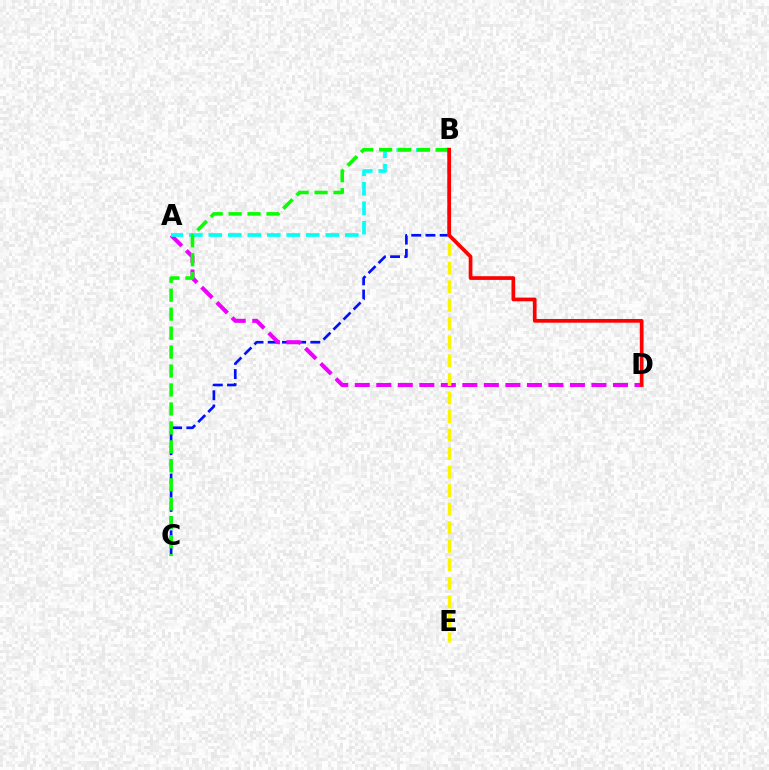{('B', 'C'): [{'color': '#0010ff', 'line_style': 'dashed', 'thickness': 1.93}, {'color': '#08ff00', 'line_style': 'dashed', 'thickness': 2.58}], ('A', 'D'): [{'color': '#ee00ff', 'line_style': 'dashed', 'thickness': 2.92}], ('A', 'B'): [{'color': '#00fff6', 'line_style': 'dashed', 'thickness': 2.65}], ('B', 'E'): [{'color': '#fcf500', 'line_style': 'dashed', 'thickness': 2.52}], ('B', 'D'): [{'color': '#ff0000', 'line_style': 'solid', 'thickness': 2.67}]}